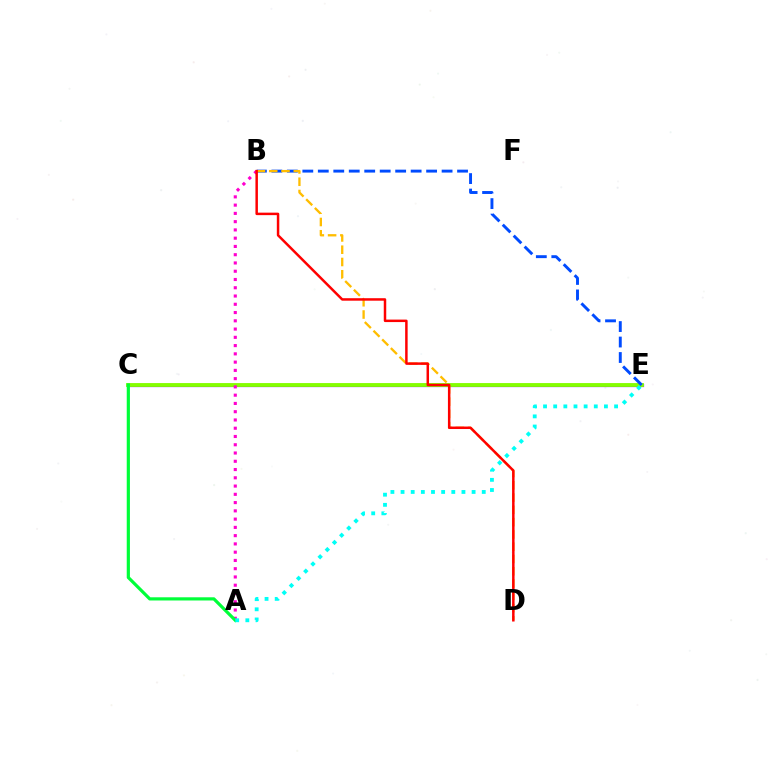{('C', 'E'): [{'color': '#7200ff', 'line_style': 'solid', 'thickness': 2.31}, {'color': '#84ff00', 'line_style': 'solid', 'thickness': 2.76}], ('A', 'B'): [{'color': '#ff00cf', 'line_style': 'dotted', 'thickness': 2.25}], ('A', 'C'): [{'color': '#00ff39', 'line_style': 'solid', 'thickness': 2.3}], ('B', 'E'): [{'color': '#004bff', 'line_style': 'dashed', 'thickness': 2.1}], ('B', 'D'): [{'color': '#ffbd00', 'line_style': 'dashed', 'thickness': 1.67}, {'color': '#ff0000', 'line_style': 'solid', 'thickness': 1.79}], ('A', 'E'): [{'color': '#00fff6', 'line_style': 'dotted', 'thickness': 2.76}]}